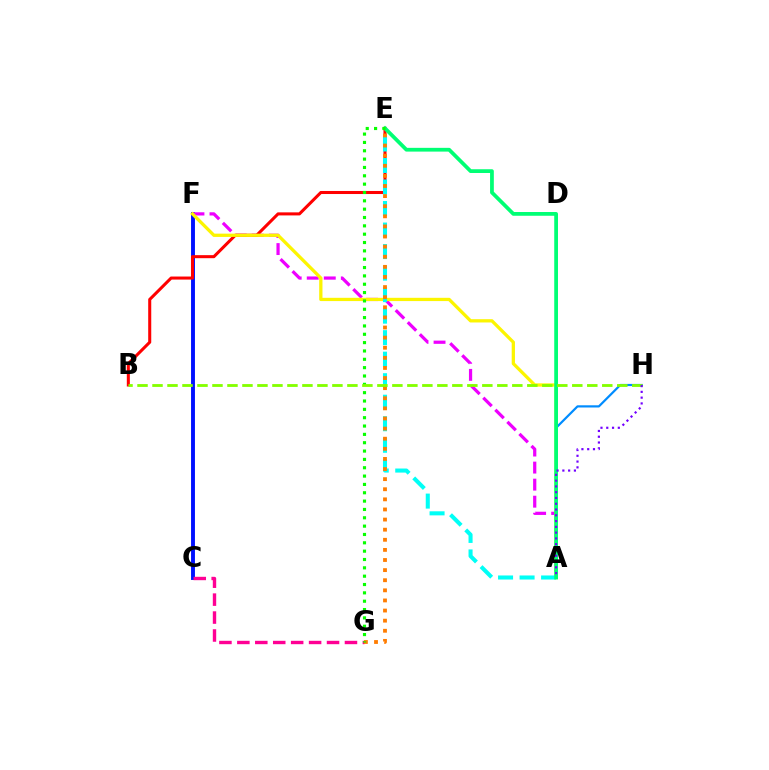{('C', 'F'): [{'color': '#0010ff', 'line_style': 'solid', 'thickness': 2.8}], ('A', 'F'): [{'color': '#ee00ff', 'line_style': 'dashed', 'thickness': 2.32}, {'color': '#fcf500', 'line_style': 'solid', 'thickness': 2.35}], ('C', 'G'): [{'color': '#ff0094', 'line_style': 'dashed', 'thickness': 2.44}], ('B', 'E'): [{'color': '#ff0000', 'line_style': 'solid', 'thickness': 2.19}], ('A', 'E'): [{'color': '#00fff6', 'line_style': 'dashed', 'thickness': 2.92}, {'color': '#00ff74', 'line_style': 'solid', 'thickness': 2.71}], ('A', 'H'): [{'color': '#008cff', 'line_style': 'solid', 'thickness': 1.58}, {'color': '#7200ff', 'line_style': 'dotted', 'thickness': 1.57}], ('E', 'G'): [{'color': '#ff7c00', 'line_style': 'dotted', 'thickness': 2.75}, {'color': '#08ff00', 'line_style': 'dotted', 'thickness': 2.27}], ('B', 'H'): [{'color': '#84ff00', 'line_style': 'dashed', 'thickness': 2.04}]}